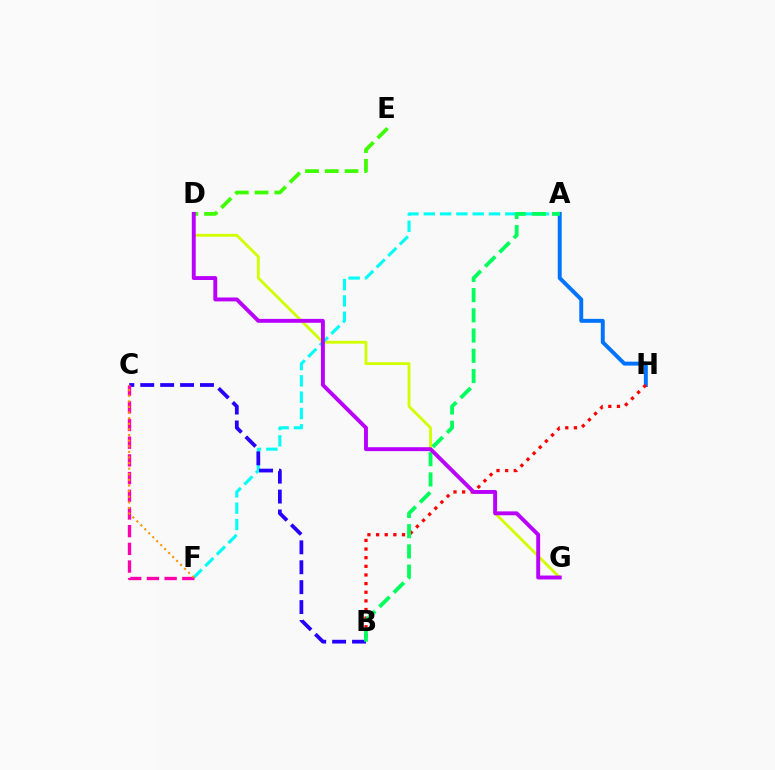{('D', 'G'): [{'color': '#d1ff00', 'line_style': 'solid', 'thickness': 2.04}, {'color': '#b900ff', 'line_style': 'solid', 'thickness': 2.81}], ('D', 'E'): [{'color': '#3dff00', 'line_style': 'dashed', 'thickness': 2.68}], ('A', 'H'): [{'color': '#0074ff', 'line_style': 'solid', 'thickness': 2.84}], ('A', 'F'): [{'color': '#00fff6', 'line_style': 'dashed', 'thickness': 2.22}], ('B', 'C'): [{'color': '#2500ff', 'line_style': 'dashed', 'thickness': 2.71}], ('B', 'H'): [{'color': '#ff0000', 'line_style': 'dotted', 'thickness': 2.35}], ('C', 'F'): [{'color': '#ff00ac', 'line_style': 'dashed', 'thickness': 2.4}, {'color': '#ff9400', 'line_style': 'dotted', 'thickness': 1.52}], ('A', 'B'): [{'color': '#00ff5c', 'line_style': 'dashed', 'thickness': 2.75}]}